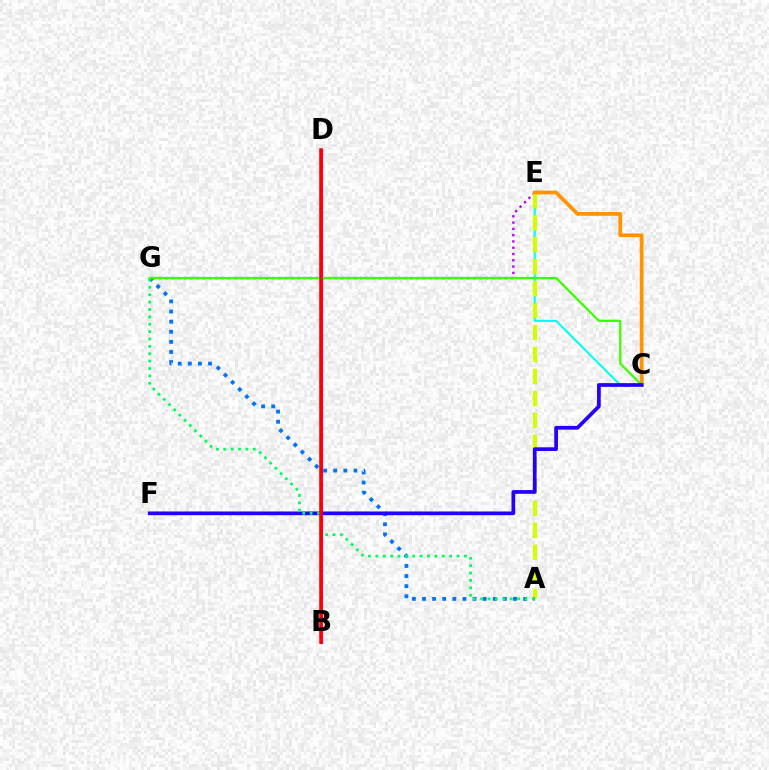{('C', 'E'): [{'color': '#00fff6', 'line_style': 'solid', 'thickness': 1.51}, {'color': '#ff9400', 'line_style': 'solid', 'thickness': 2.71}], ('E', 'G'): [{'color': '#b900ff', 'line_style': 'dotted', 'thickness': 1.71}], ('A', 'E'): [{'color': '#d1ff00', 'line_style': 'dashed', 'thickness': 2.99}], ('B', 'D'): [{'color': '#ff00ac', 'line_style': 'solid', 'thickness': 2.3}, {'color': '#ff0000', 'line_style': 'solid', 'thickness': 2.53}], ('A', 'G'): [{'color': '#0074ff', 'line_style': 'dotted', 'thickness': 2.75}, {'color': '#00ff5c', 'line_style': 'dotted', 'thickness': 2.01}], ('C', 'G'): [{'color': '#3dff00', 'line_style': 'solid', 'thickness': 1.65}], ('C', 'F'): [{'color': '#2500ff', 'line_style': 'solid', 'thickness': 2.68}]}